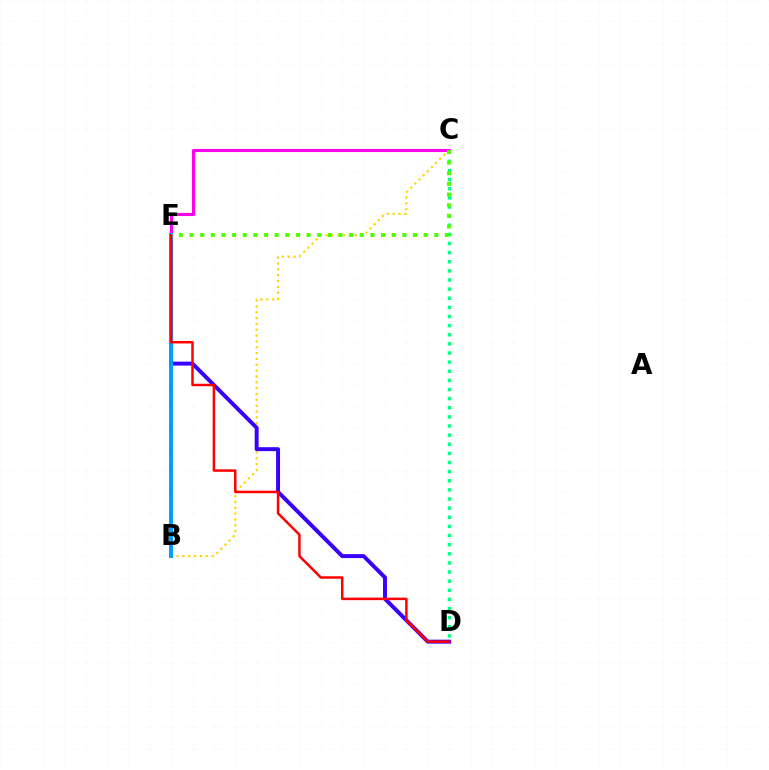{('B', 'C'): [{'color': '#ffd500', 'line_style': 'dotted', 'thickness': 1.59}], ('C', 'E'): [{'color': '#ff00ed', 'line_style': 'solid', 'thickness': 2.24}, {'color': '#4fff00', 'line_style': 'dotted', 'thickness': 2.89}], ('D', 'E'): [{'color': '#3700ff', 'line_style': 'solid', 'thickness': 2.84}, {'color': '#ff0000', 'line_style': 'solid', 'thickness': 1.79}], ('C', 'D'): [{'color': '#00ff86', 'line_style': 'dotted', 'thickness': 2.48}], ('B', 'E'): [{'color': '#009eff', 'line_style': 'solid', 'thickness': 2.85}]}